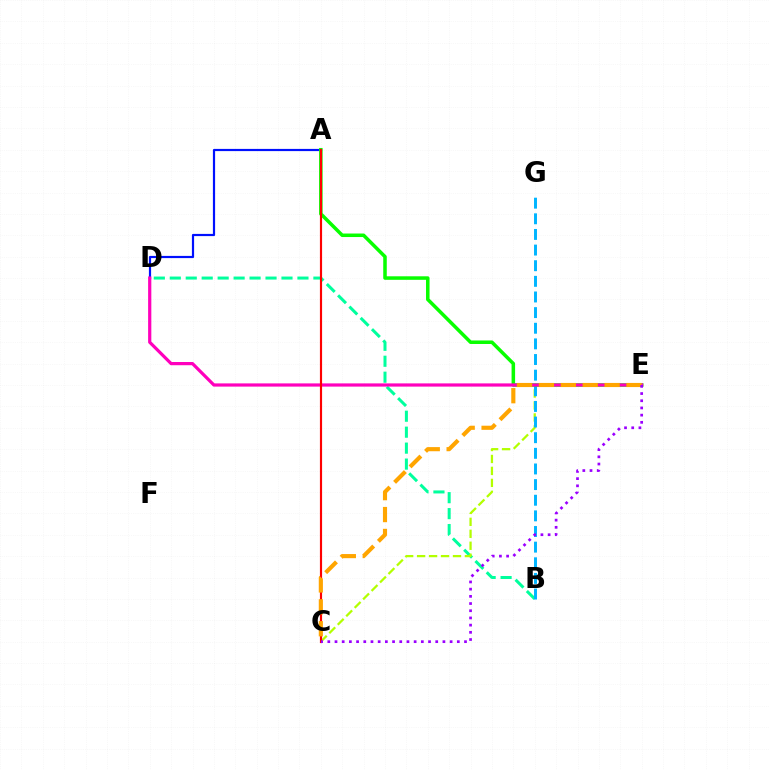{('B', 'D'): [{'color': '#00ff9d', 'line_style': 'dashed', 'thickness': 2.17}], ('C', 'E'): [{'color': '#b3ff00', 'line_style': 'dashed', 'thickness': 1.62}, {'color': '#ffa500', 'line_style': 'dashed', 'thickness': 2.97}, {'color': '#9b00ff', 'line_style': 'dotted', 'thickness': 1.95}], ('A', 'D'): [{'color': '#0010ff', 'line_style': 'solid', 'thickness': 1.58}], ('B', 'G'): [{'color': '#00b5ff', 'line_style': 'dashed', 'thickness': 2.12}], ('A', 'E'): [{'color': '#08ff00', 'line_style': 'solid', 'thickness': 2.54}], ('D', 'E'): [{'color': '#ff00bd', 'line_style': 'solid', 'thickness': 2.31}], ('A', 'C'): [{'color': '#ff0000', 'line_style': 'solid', 'thickness': 1.56}]}